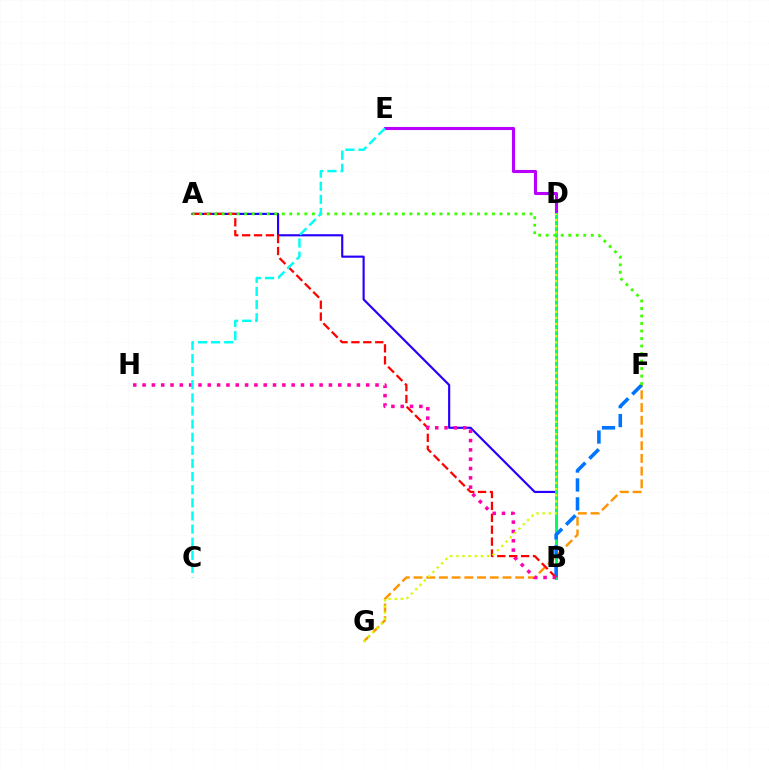{('A', 'B'): [{'color': '#2500ff', 'line_style': 'solid', 'thickness': 1.56}, {'color': '#ff0000', 'line_style': 'dashed', 'thickness': 1.62}], ('F', 'G'): [{'color': '#ff9400', 'line_style': 'dashed', 'thickness': 1.73}], ('D', 'E'): [{'color': '#b900ff', 'line_style': 'solid', 'thickness': 2.22}], ('B', 'D'): [{'color': '#00ff5c', 'line_style': 'solid', 'thickness': 2.16}], ('B', 'F'): [{'color': '#0074ff', 'line_style': 'dashed', 'thickness': 2.57}], ('A', 'F'): [{'color': '#3dff00', 'line_style': 'dotted', 'thickness': 2.04}], ('B', 'H'): [{'color': '#ff00ac', 'line_style': 'dotted', 'thickness': 2.53}], ('C', 'E'): [{'color': '#00fff6', 'line_style': 'dashed', 'thickness': 1.78}], ('D', 'G'): [{'color': '#d1ff00', 'line_style': 'dotted', 'thickness': 1.66}]}